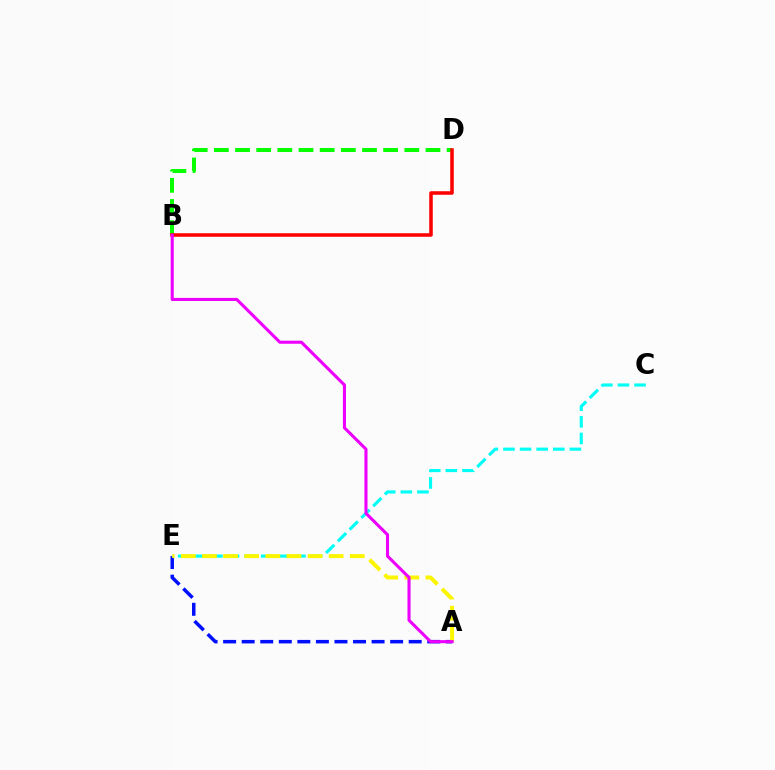{('A', 'E'): [{'color': '#0010ff', 'line_style': 'dashed', 'thickness': 2.52}, {'color': '#fcf500', 'line_style': 'dashed', 'thickness': 2.87}], ('B', 'D'): [{'color': '#08ff00', 'line_style': 'dashed', 'thickness': 2.87}, {'color': '#ff0000', 'line_style': 'solid', 'thickness': 2.55}], ('C', 'E'): [{'color': '#00fff6', 'line_style': 'dashed', 'thickness': 2.26}], ('A', 'B'): [{'color': '#ee00ff', 'line_style': 'solid', 'thickness': 2.22}]}